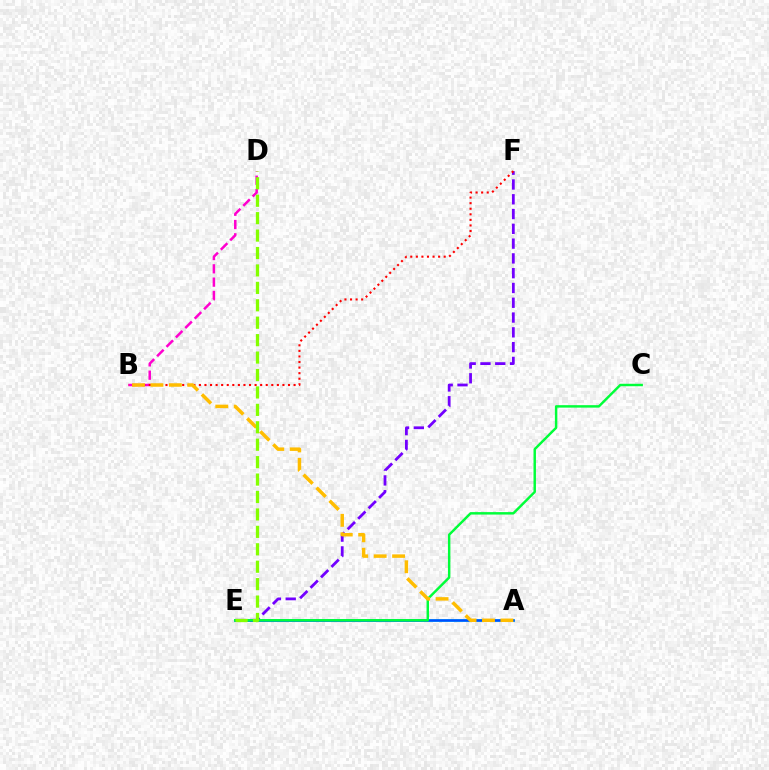{('A', 'E'): [{'color': '#00fff6', 'line_style': 'solid', 'thickness': 1.86}, {'color': '#004bff', 'line_style': 'solid', 'thickness': 1.81}], ('E', 'F'): [{'color': '#7200ff', 'line_style': 'dashed', 'thickness': 2.01}], ('B', 'D'): [{'color': '#ff00cf', 'line_style': 'dashed', 'thickness': 1.81}], ('C', 'E'): [{'color': '#00ff39', 'line_style': 'solid', 'thickness': 1.77}], ('B', 'F'): [{'color': '#ff0000', 'line_style': 'dotted', 'thickness': 1.51}], ('A', 'B'): [{'color': '#ffbd00', 'line_style': 'dashed', 'thickness': 2.5}], ('D', 'E'): [{'color': '#84ff00', 'line_style': 'dashed', 'thickness': 2.37}]}